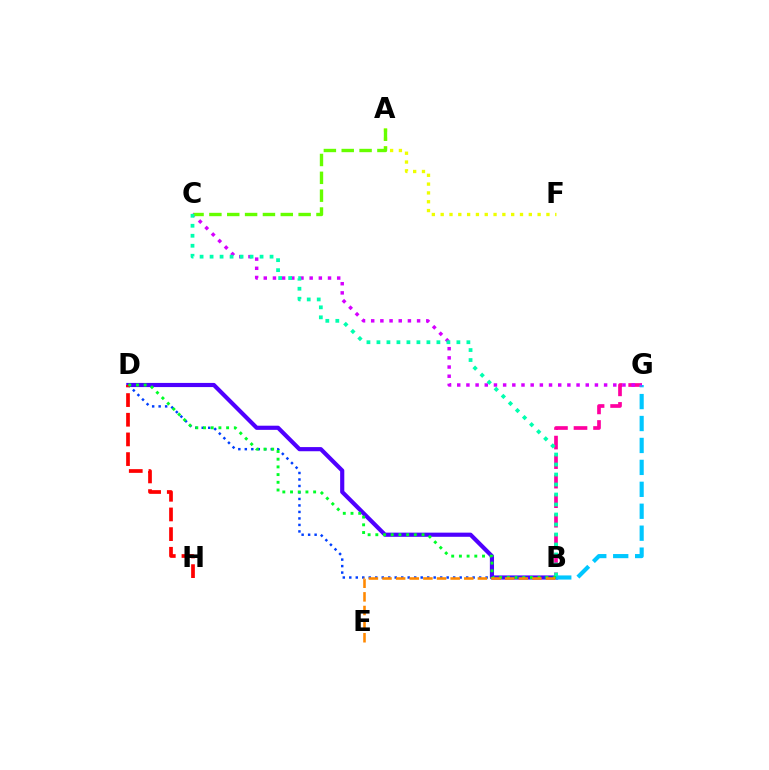{('B', 'G'): [{'color': '#ff00a0', 'line_style': 'dashed', 'thickness': 2.65}, {'color': '#00c7ff', 'line_style': 'dashed', 'thickness': 2.98}], ('A', 'F'): [{'color': '#eeff00', 'line_style': 'dotted', 'thickness': 2.39}], ('B', 'D'): [{'color': '#4f00ff', 'line_style': 'solid', 'thickness': 2.99}, {'color': '#003fff', 'line_style': 'dotted', 'thickness': 1.76}, {'color': '#00ff27', 'line_style': 'dotted', 'thickness': 2.09}], ('C', 'G'): [{'color': '#d600ff', 'line_style': 'dotted', 'thickness': 2.49}], ('A', 'C'): [{'color': '#66ff00', 'line_style': 'dashed', 'thickness': 2.42}], ('D', 'H'): [{'color': '#ff0000', 'line_style': 'dashed', 'thickness': 2.67}], ('B', 'C'): [{'color': '#00ffaf', 'line_style': 'dotted', 'thickness': 2.72}], ('B', 'E'): [{'color': '#ff8800', 'line_style': 'dashed', 'thickness': 1.85}]}